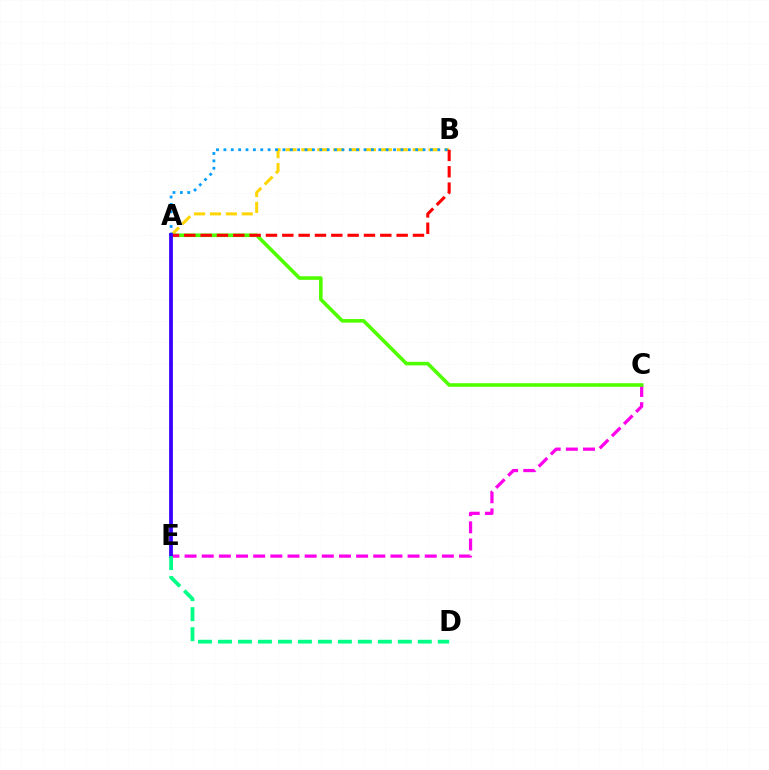{('C', 'E'): [{'color': '#ff00ed', 'line_style': 'dashed', 'thickness': 2.33}], ('A', 'B'): [{'color': '#ffd500', 'line_style': 'dashed', 'thickness': 2.16}, {'color': '#009eff', 'line_style': 'dotted', 'thickness': 2.0}, {'color': '#ff0000', 'line_style': 'dashed', 'thickness': 2.22}], ('A', 'C'): [{'color': '#4fff00', 'line_style': 'solid', 'thickness': 2.59}], ('A', 'E'): [{'color': '#3700ff', 'line_style': 'solid', 'thickness': 2.71}], ('D', 'E'): [{'color': '#00ff86', 'line_style': 'dashed', 'thickness': 2.71}]}